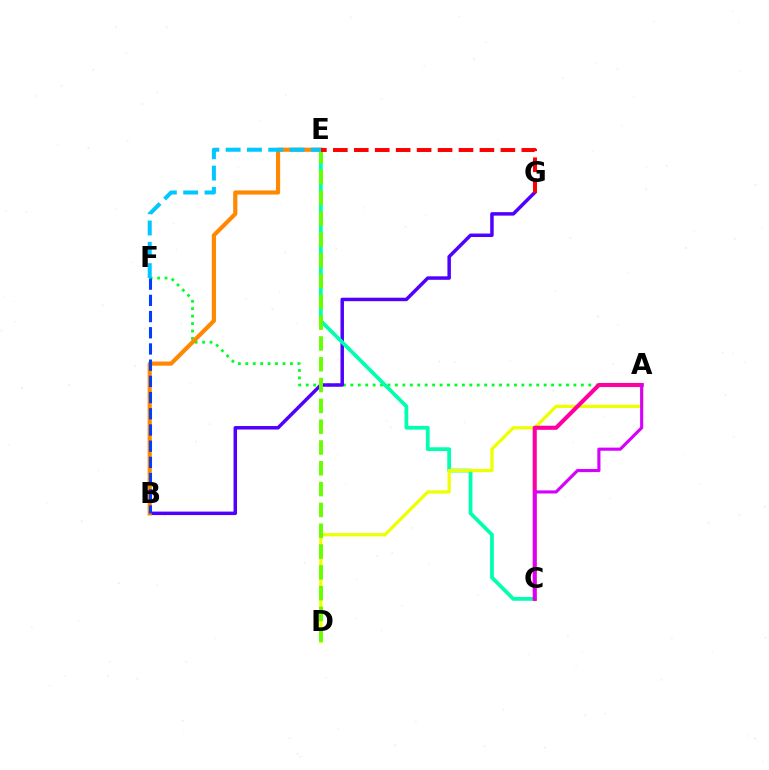{('A', 'F'): [{'color': '#00ff27', 'line_style': 'dotted', 'thickness': 2.02}], ('B', 'G'): [{'color': '#4f00ff', 'line_style': 'solid', 'thickness': 2.51}], ('B', 'E'): [{'color': '#ff8800', 'line_style': 'solid', 'thickness': 2.99}], ('C', 'E'): [{'color': '#00ffaf', 'line_style': 'solid', 'thickness': 2.71}], ('A', 'D'): [{'color': '#eeff00', 'line_style': 'solid', 'thickness': 2.35}], ('D', 'E'): [{'color': '#66ff00', 'line_style': 'dashed', 'thickness': 2.83}], ('E', 'F'): [{'color': '#00c7ff', 'line_style': 'dashed', 'thickness': 2.89}], ('A', 'C'): [{'color': '#ff00a0', 'line_style': 'solid', 'thickness': 2.95}, {'color': '#d600ff', 'line_style': 'solid', 'thickness': 2.24}], ('E', 'G'): [{'color': '#ff0000', 'line_style': 'dashed', 'thickness': 2.84}], ('B', 'F'): [{'color': '#003fff', 'line_style': 'dashed', 'thickness': 2.2}]}